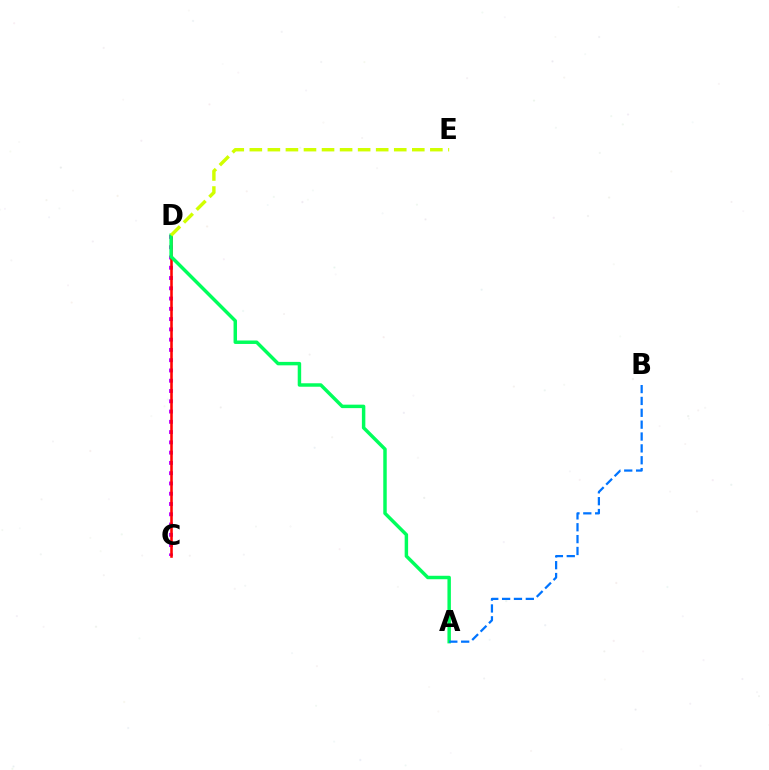{('C', 'D'): [{'color': '#b900ff', 'line_style': 'dotted', 'thickness': 2.79}, {'color': '#ff0000', 'line_style': 'solid', 'thickness': 1.84}], ('A', 'D'): [{'color': '#00ff5c', 'line_style': 'solid', 'thickness': 2.49}], ('A', 'B'): [{'color': '#0074ff', 'line_style': 'dashed', 'thickness': 1.61}], ('D', 'E'): [{'color': '#d1ff00', 'line_style': 'dashed', 'thickness': 2.45}]}